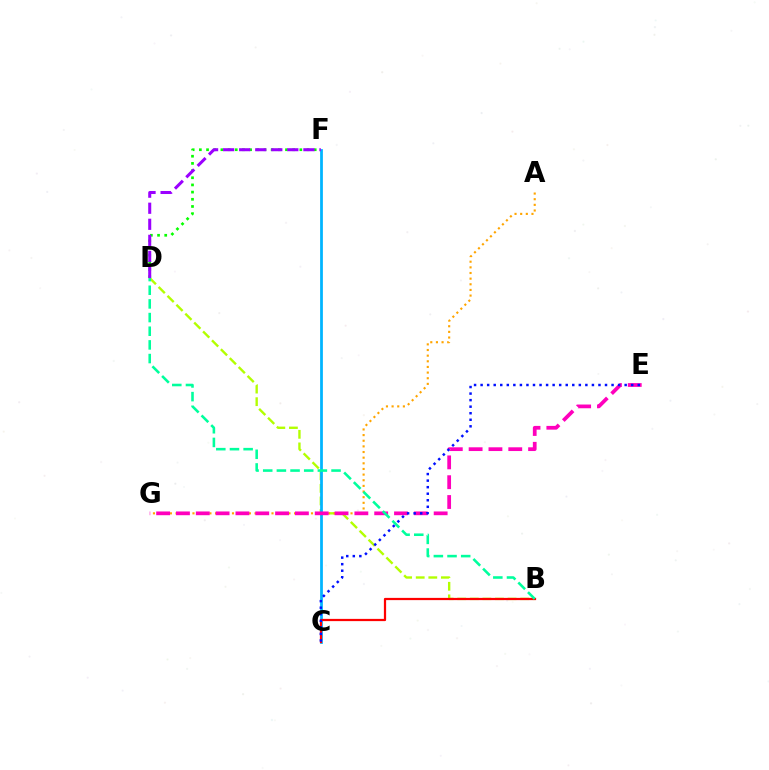{('B', 'D'): [{'color': '#b3ff00', 'line_style': 'dashed', 'thickness': 1.71}, {'color': '#00ff9d', 'line_style': 'dashed', 'thickness': 1.86}], ('A', 'G'): [{'color': '#ffa500', 'line_style': 'dotted', 'thickness': 1.53}], ('C', 'F'): [{'color': '#00b5ff', 'line_style': 'solid', 'thickness': 1.98}], ('D', 'F'): [{'color': '#08ff00', 'line_style': 'dotted', 'thickness': 1.95}, {'color': '#9b00ff', 'line_style': 'dashed', 'thickness': 2.18}], ('E', 'G'): [{'color': '#ff00bd', 'line_style': 'dashed', 'thickness': 2.69}], ('B', 'C'): [{'color': '#ff0000', 'line_style': 'solid', 'thickness': 1.61}], ('C', 'E'): [{'color': '#0010ff', 'line_style': 'dotted', 'thickness': 1.78}]}